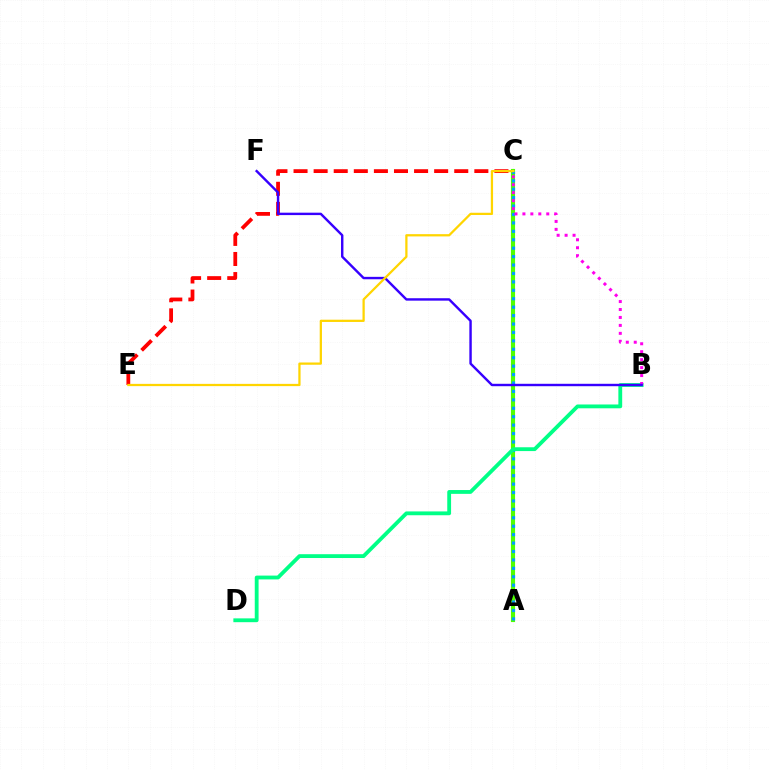{('A', 'C'): [{'color': '#4fff00', 'line_style': 'solid', 'thickness': 2.97}, {'color': '#009eff', 'line_style': 'dotted', 'thickness': 2.29}], ('C', 'E'): [{'color': '#ff0000', 'line_style': 'dashed', 'thickness': 2.73}, {'color': '#ffd500', 'line_style': 'solid', 'thickness': 1.62}], ('B', 'D'): [{'color': '#00ff86', 'line_style': 'solid', 'thickness': 2.75}], ('B', 'C'): [{'color': '#ff00ed', 'line_style': 'dotted', 'thickness': 2.16}], ('B', 'F'): [{'color': '#3700ff', 'line_style': 'solid', 'thickness': 1.74}]}